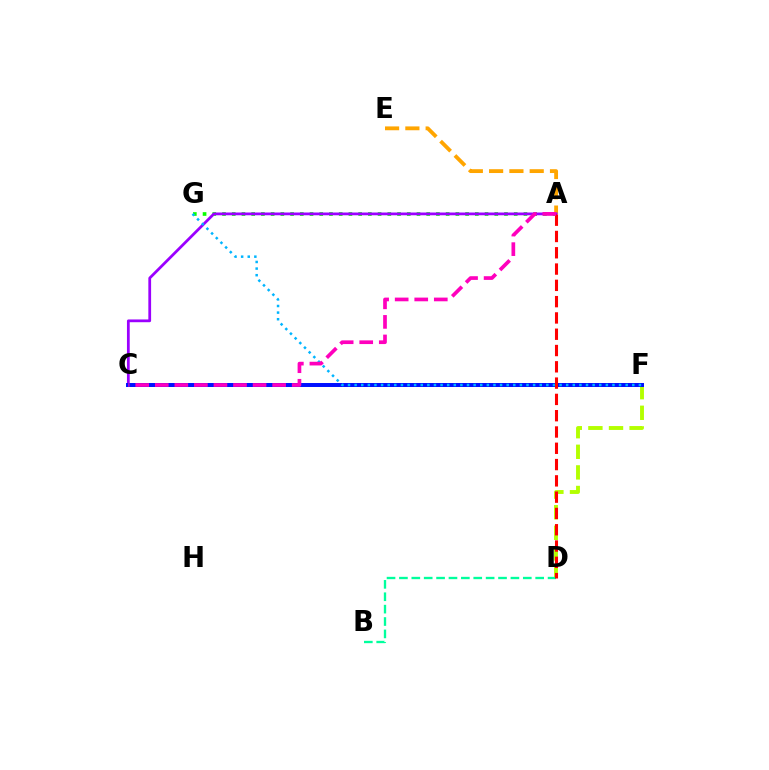{('A', 'G'): [{'color': '#08ff00', 'line_style': 'dotted', 'thickness': 2.64}], ('D', 'F'): [{'color': '#b3ff00', 'line_style': 'dashed', 'thickness': 2.8}], ('A', 'E'): [{'color': '#ffa500', 'line_style': 'dashed', 'thickness': 2.76}], ('A', 'C'): [{'color': '#9b00ff', 'line_style': 'solid', 'thickness': 1.99}, {'color': '#ff00bd', 'line_style': 'dashed', 'thickness': 2.66}], ('B', 'D'): [{'color': '#00ff9d', 'line_style': 'dashed', 'thickness': 1.68}], ('C', 'F'): [{'color': '#0010ff', 'line_style': 'solid', 'thickness': 2.86}], ('F', 'G'): [{'color': '#00b5ff', 'line_style': 'dotted', 'thickness': 1.8}], ('A', 'D'): [{'color': '#ff0000', 'line_style': 'dashed', 'thickness': 2.21}]}